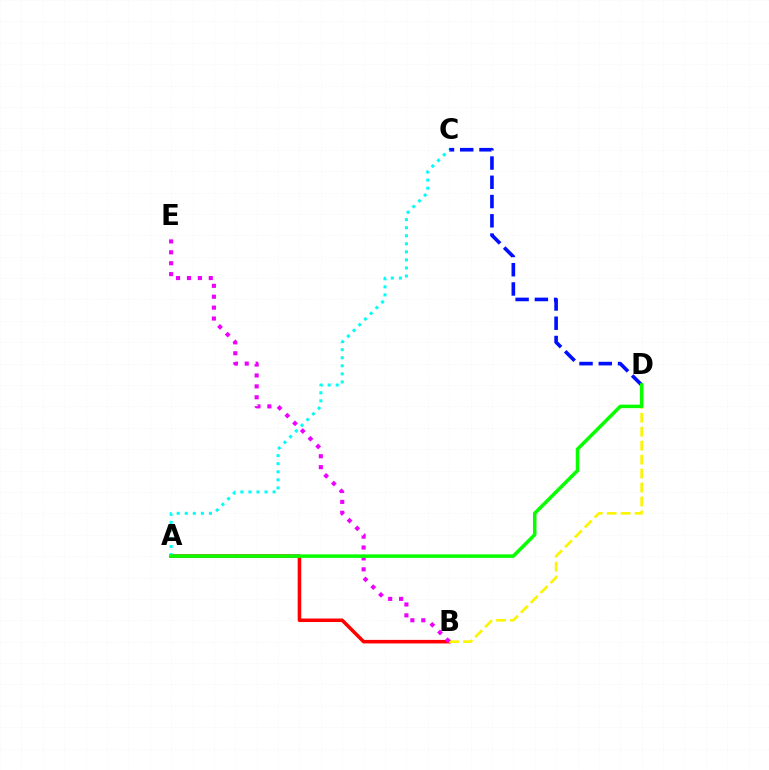{('C', 'D'): [{'color': '#0010ff', 'line_style': 'dashed', 'thickness': 2.62}], ('A', 'B'): [{'color': '#ff0000', 'line_style': 'solid', 'thickness': 2.54}], ('B', 'D'): [{'color': '#fcf500', 'line_style': 'dashed', 'thickness': 1.9}], ('B', 'E'): [{'color': '#ee00ff', 'line_style': 'dotted', 'thickness': 2.96}], ('A', 'C'): [{'color': '#00fff6', 'line_style': 'dotted', 'thickness': 2.19}], ('A', 'D'): [{'color': '#08ff00', 'line_style': 'solid', 'thickness': 2.54}]}